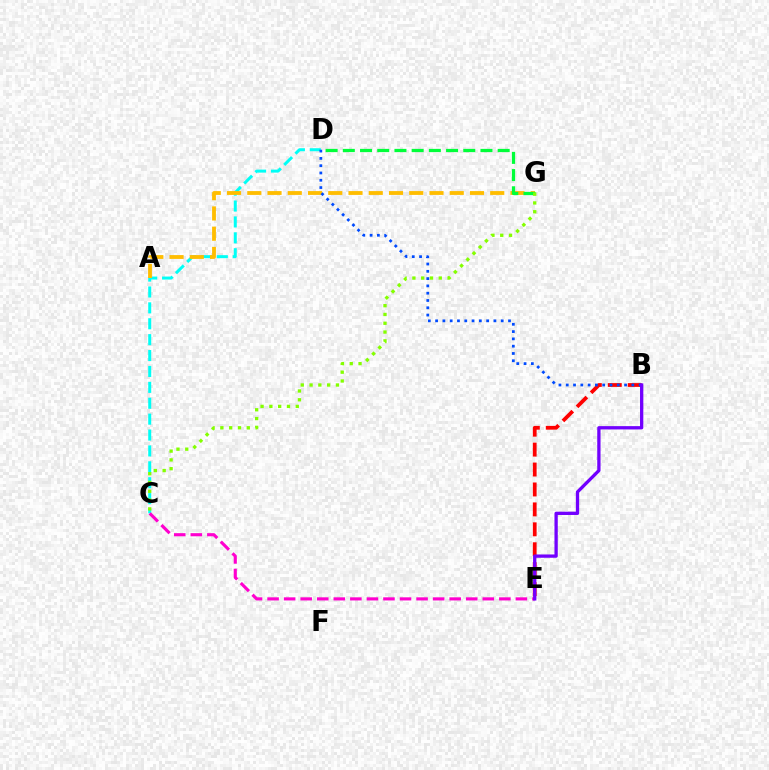{('C', 'D'): [{'color': '#00fff6', 'line_style': 'dashed', 'thickness': 2.16}], ('C', 'E'): [{'color': '#ff00cf', 'line_style': 'dashed', 'thickness': 2.25}], ('A', 'G'): [{'color': '#ffbd00', 'line_style': 'dashed', 'thickness': 2.75}], ('B', 'E'): [{'color': '#ff0000', 'line_style': 'dashed', 'thickness': 2.71}, {'color': '#7200ff', 'line_style': 'solid', 'thickness': 2.37}], ('D', 'G'): [{'color': '#00ff39', 'line_style': 'dashed', 'thickness': 2.34}], ('C', 'G'): [{'color': '#84ff00', 'line_style': 'dotted', 'thickness': 2.39}], ('B', 'D'): [{'color': '#004bff', 'line_style': 'dotted', 'thickness': 1.98}]}